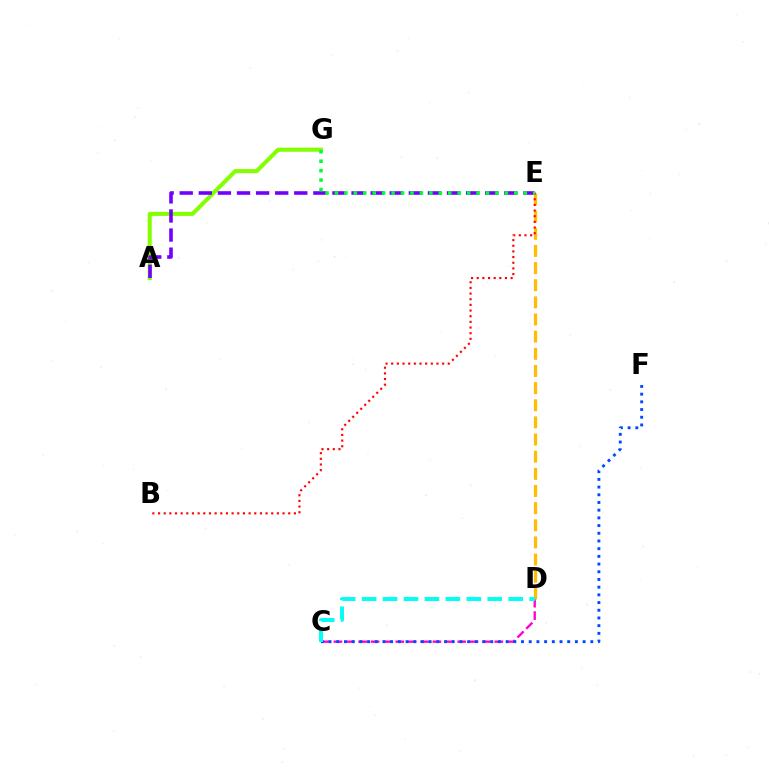{('A', 'G'): [{'color': '#84ff00', 'line_style': 'solid', 'thickness': 2.93}], ('C', 'D'): [{'color': '#ff00cf', 'line_style': 'dashed', 'thickness': 1.68}, {'color': '#00fff6', 'line_style': 'dashed', 'thickness': 2.85}], ('A', 'E'): [{'color': '#7200ff', 'line_style': 'dashed', 'thickness': 2.59}], ('C', 'F'): [{'color': '#004bff', 'line_style': 'dotted', 'thickness': 2.09}], ('D', 'E'): [{'color': '#ffbd00', 'line_style': 'dashed', 'thickness': 2.33}], ('B', 'E'): [{'color': '#ff0000', 'line_style': 'dotted', 'thickness': 1.54}], ('E', 'G'): [{'color': '#00ff39', 'line_style': 'dotted', 'thickness': 2.57}]}